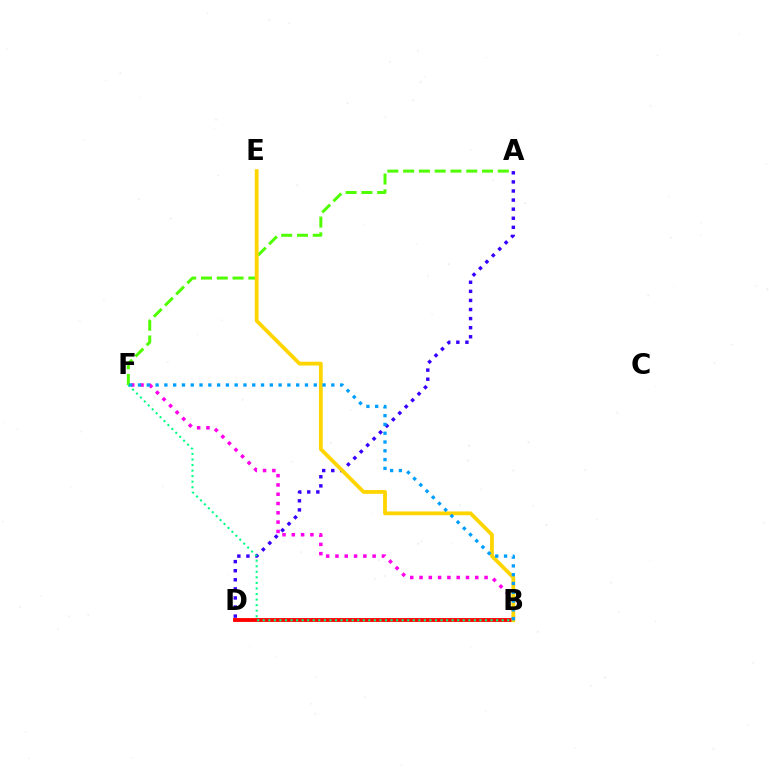{('B', 'F'): [{'color': '#ff00ed', 'line_style': 'dotted', 'thickness': 2.52}, {'color': '#00ff86', 'line_style': 'dotted', 'thickness': 1.51}, {'color': '#009eff', 'line_style': 'dotted', 'thickness': 2.39}], ('A', 'F'): [{'color': '#4fff00', 'line_style': 'dashed', 'thickness': 2.14}], ('B', 'D'): [{'color': '#ff0000', 'line_style': 'solid', 'thickness': 2.78}], ('A', 'D'): [{'color': '#3700ff', 'line_style': 'dotted', 'thickness': 2.47}], ('B', 'E'): [{'color': '#ffd500', 'line_style': 'solid', 'thickness': 2.73}]}